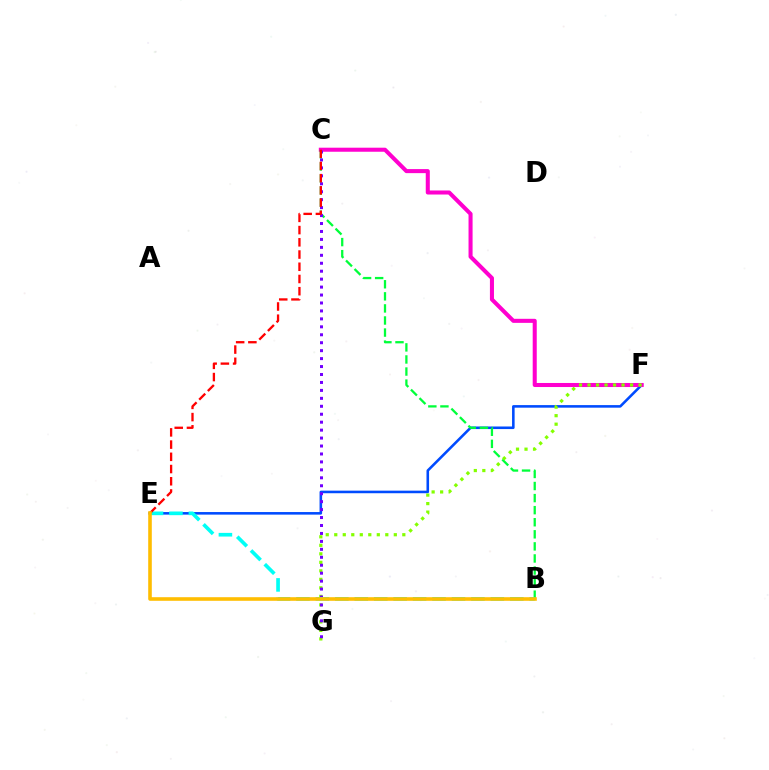{('E', 'F'): [{'color': '#004bff', 'line_style': 'solid', 'thickness': 1.85}], ('C', 'F'): [{'color': '#ff00cf', 'line_style': 'solid', 'thickness': 2.92}], ('B', 'C'): [{'color': '#00ff39', 'line_style': 'dashed', 'thickness': 1.64}], ('F', 'G'): [{'color': '#84ff00', 'line_style': 'dotted', 'thickness': 2.31}], ('C', 'G'): [{'color': '#7200ff', 'line_style': 'dotted', 'thickness': 2.16}], ('B', 'E'): [{'color': '#00fff6', 'line_style': 'dashed', 'thickness': 2.64}, {'color': '#ffbd00', 'line_style': 'solid', 'thickness': 2.59}], ('C', 'E'): [{'color': '#ff0000', 'line_style': 'dashed', 'thickness': 1.66}]}